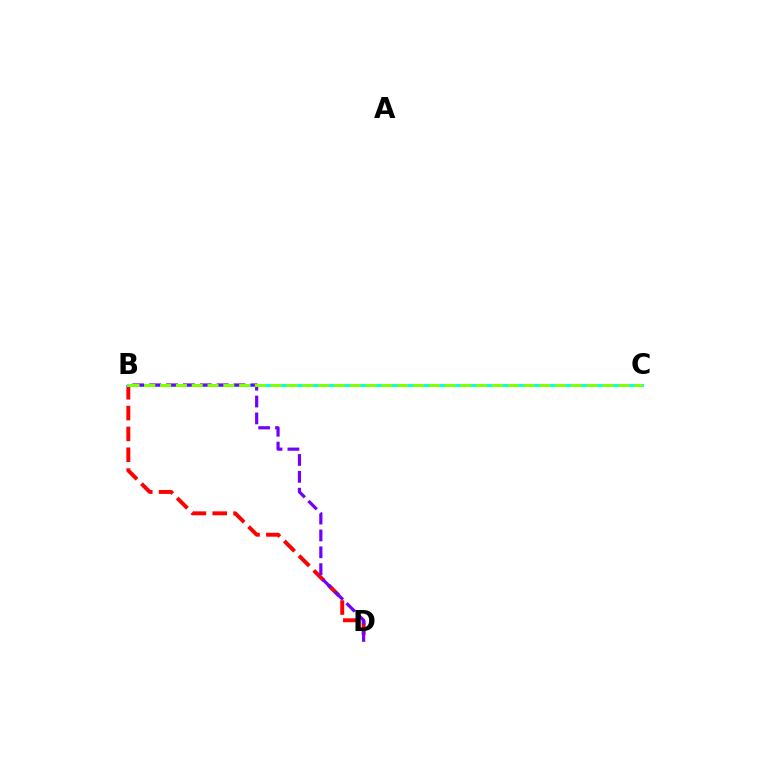{('B', 'D'): [{'color': '#ff0000', 'line_style': 'dashed', 'thickness': 2.83}, {'color': '#7200ff', 'line_style': 'dashed', 'thickness': 2.29}], ('B', 'C'): [{'color': '#00fff6', 'line_style': 'solid', 'thickness': 2.23}, {'color': '#84ff00', 'line_style': 'dashed', 'thickness': 2.15}]}